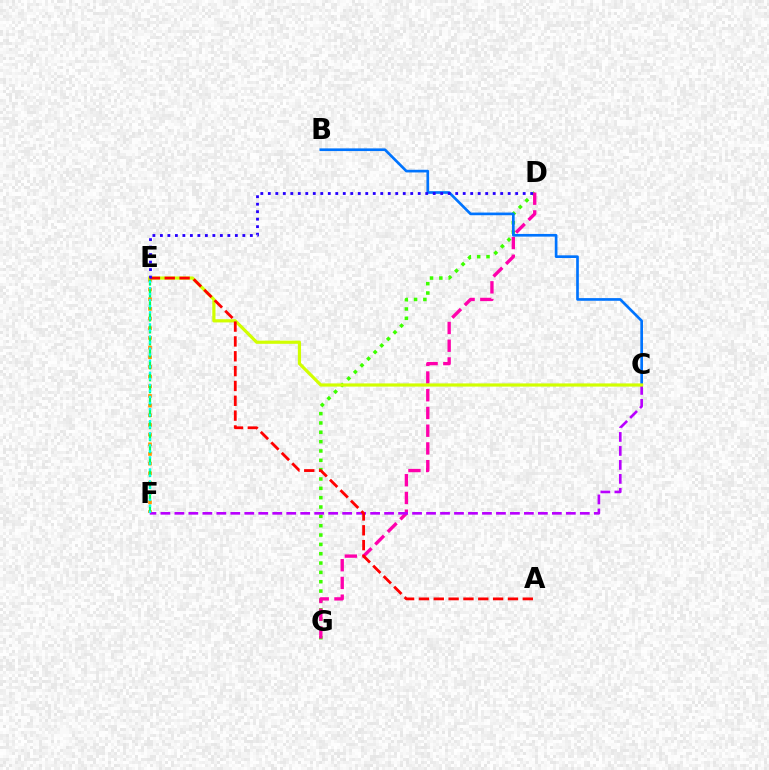{('D', 'G'): [{'color': '#3dff00', 'line_style': 'dotted', 'thickness': 2.54}, {'color': '#ff00ac', 'line_style': 'dashed', 'thickness': 2.41}], ('E', 'F'): [{'color': '#ff9400', 'line_style': 'dotted', 'thickness': 2.63}, {'color': '#00ff5c', 'line_style': 'dashed', 'thickness': 1.63}, {'color': '#00fff6', 'line_style': 'dotted', 'thickness': 1.64}], ('C', 'F'): [{'color': '#b900ff', 'line_style': 'dashed', 'thickness': 1.9}], ('B', 'C'): [{'color': '#0074ff', 'line_style': 'solid', 'thickness': 1.93}], ('C', 'E'): [{'color': '#d1ff00', 'line_style': 'solid', 'thickness': 2.29}], ('A', 'E'): [{'color': '#ff0000', 'line_style': 'dashed', 'thickness': 2.02}], ('D', 'E'): [{'color': '#2500ff', 'line_style': 'dotted', 'thickness': 2.04}]}